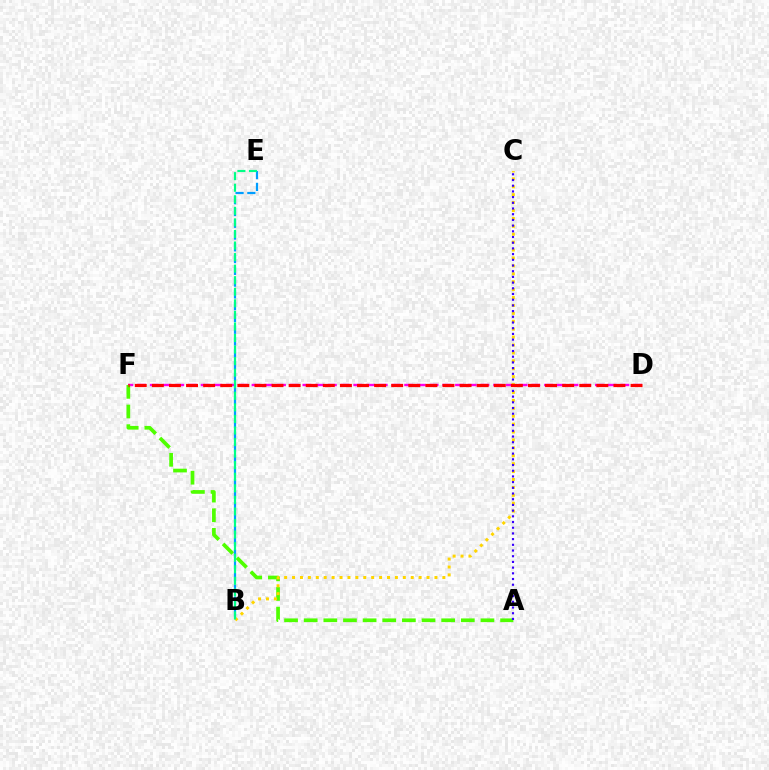{('D', 'F'): [{'color': '#ff00ed', 'line_style': 'dashed', 'thickness': 1.73}, {'color': '#ff0000', 'line_style': 'dashed', 'thickness': 2.32}], ('A', 'F'): [{'color': '#4fff00', 'line_style': 'dashed', 'thickness': 2.67}], ('B', 'C'): [{'color': '#ffd500', 'line_style': 'dotted', 'thickness': 2.15}], ('B', 'E'): [{'color': '#009eff', 'line_style': 'dashed', 'thickness': 1.6}, {'color': '#00ff86', 'line_style': 'dashed', 'thickness': 1.57}], ('A', 'C'): [{'color': '#3700ff', 'line_style': 'dotted', 'thickness': 1.55}]}